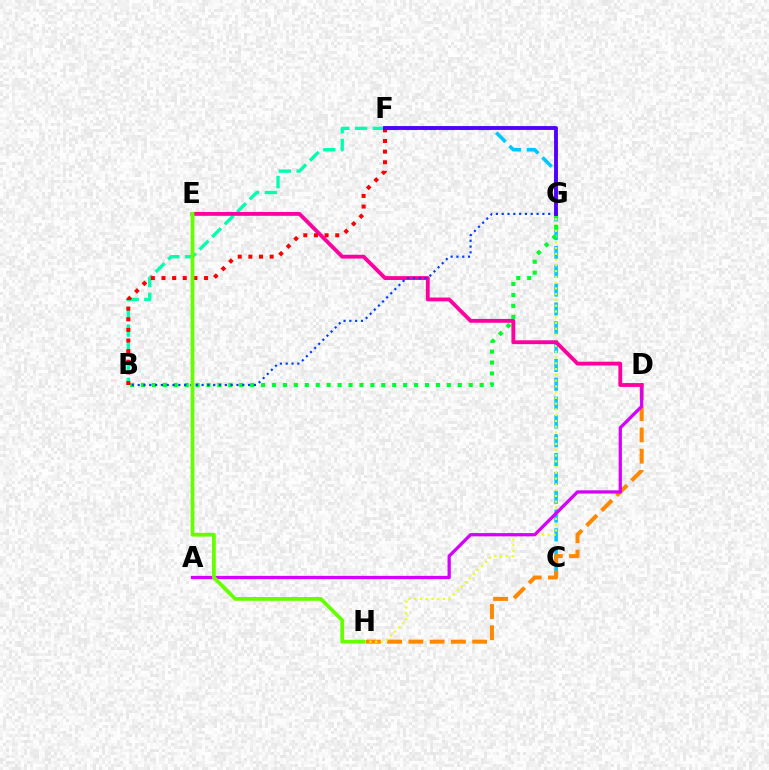{('C', 'F'): [{'color': '#00c7ff', 'line_style': 'dashed', 'thickness': 2.56}], ('D', 'H'): [{'color': '#ff8800', 'line_style': 'dashed', 'thickness': 2.89}], ('G', 'H'): [{'color': '#eeff00', 'line_style': 'dotted', 'thickness': 1.57}], ('B', 'F'): [{'color': '#00ffaf', 'line_style': 'dashed', 'thickness': 2.41}, {'color': '#ff0000', 'line_style': 'dotted', 'thickness': 2.89}], ('A', 'D'): [{'color': '#d600ff', 'line_style': 'solid', 'thickness': 2.35}], ('B', 'G'): [{'color': '#00ff27', 'line_style': 'dotted', 'thickness': 2.97}, {'color': '#003fff', 'line_style': 'dotted', 'thickness': 1.58}], ('D', 'E'): [{'color': '#ff00a0', 'line_style': 'solid', 'thickness': 2.76}], ('F', 'G'): [{'color': '#4f00ff', 'line_style': 'solid', 'thickness': 2.78}], ('E', 'H'): [{'color': '#66ff00', 'line_style': 'solid', 'thickness': 2.72}]}